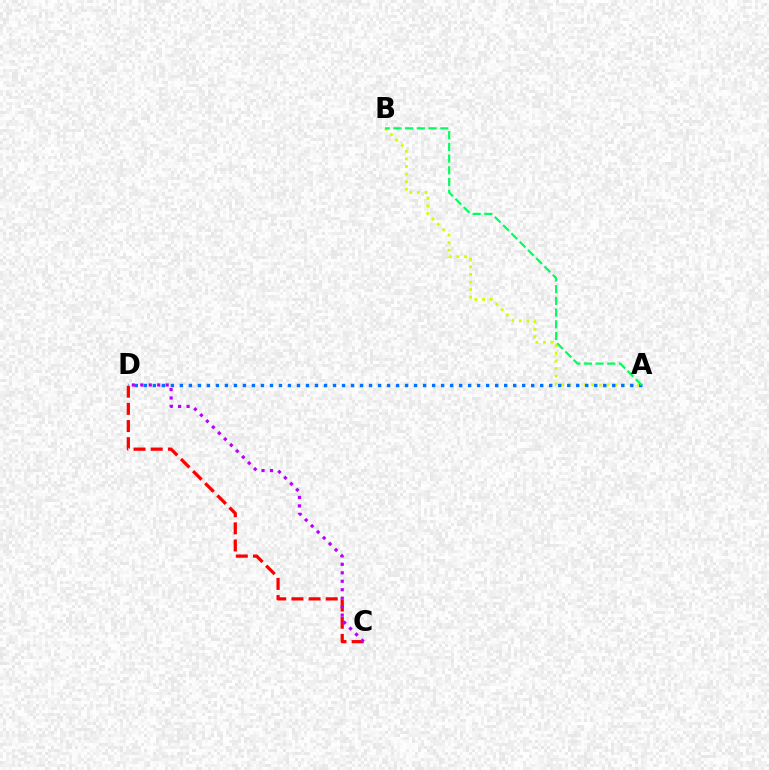{('A', 'B'): [{'color': '#d1ff00', 'line_style': 'dotted', 'thickness': 2.06}, {'color': '#00ff5c', 'line_style': 'dashed', 'thickness': 1.59}], ('A', 'D'): [{'color': '#0074ff', 'line_style': 'dotted', 'thickness': 2.45}], ('C', 'D'): [{'color': '#ff0000', 'line_style': 'dashed', 'thickness': 2.33}, {'color': '#b900ff', 'line_style': 'dotted', 'thickness': 2.3}]}